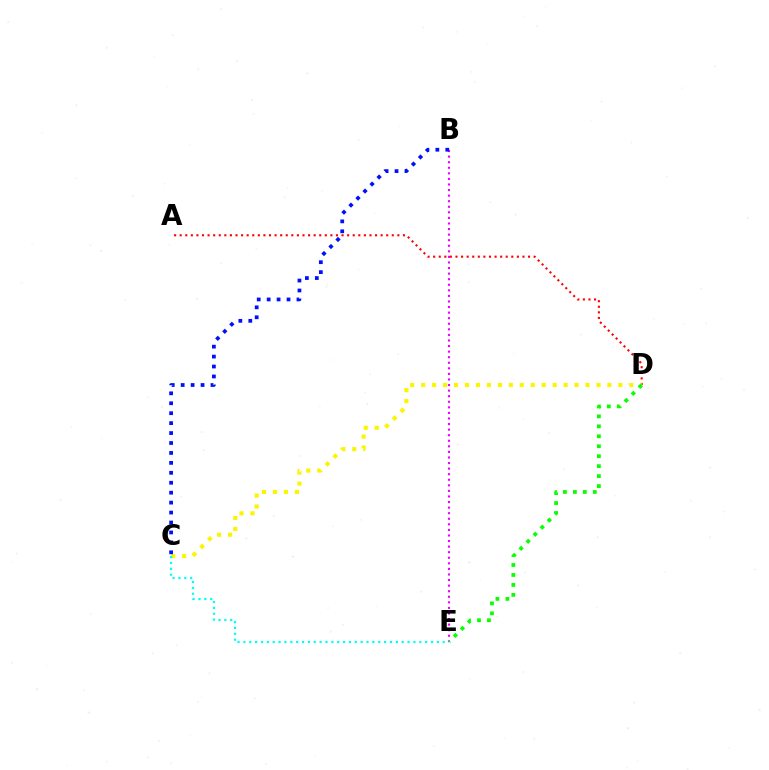{('A', 'D'): [{'color': '#ff0000', 'line_style': 'dotted', 'thickness': 1.52}], ('B', 'E'): [{'color': '#ee00ff', 'line_style': 'dotted', 'thickness': 1.51}], ('C', 'D'): [{'color': '#fcf500', 'line_style': 'dotted', 'thickness': 2.98}], ('D', 'E'): [{'color': '#08ff00', 'line_style': 'dotted', 'thickness': 2.71}], ('C', 'E'): [{'color': '#00fff6', 'line_style': 'dotted', 'thickness': 1.59}], ('B', 'C'): [{'color': '#0010ff', 'line_style': 'dotted', 'thickness': 2.7}]}